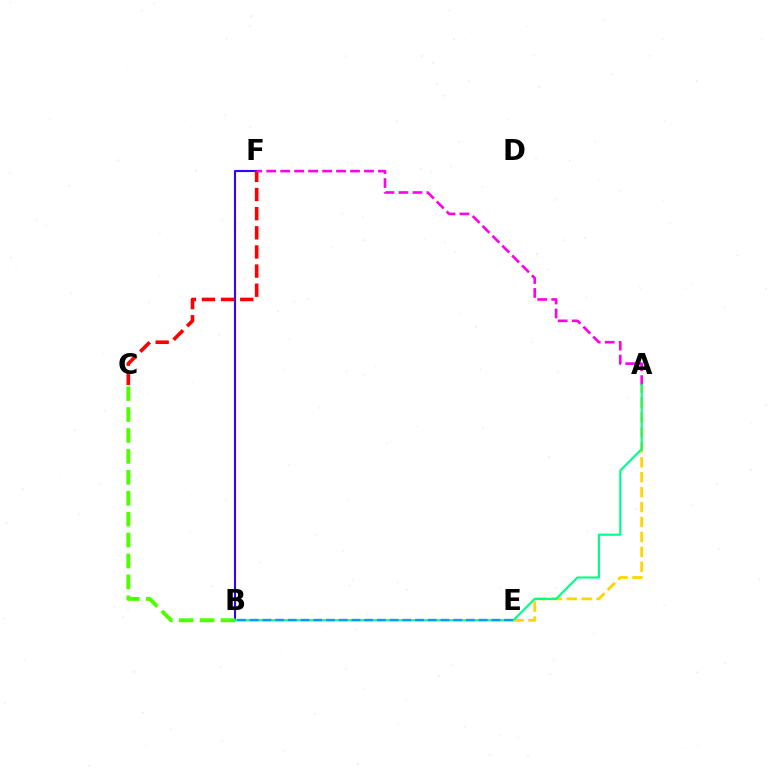{('A', 'E'): [{'color': '#ffd500', 'line_style': 'dashed', 'thickness': 2.03}], ('B', 'F'): [{'color': '#3700ff', 'line_style': 'solid', 'thickness': 1.53}], ('C', 'F'): [{'color': '#ff0000', 'line_style': 'dashed', 'thickness': 2.6}], ('A', 'F'): [{'color': '#ff00ed', 'line_style': 'dashed', 'thickness': 1.9}], ('B', 'C'): [{'color': '#4fff00', 'line_style': 'dashed', 'thickness': 2.84}], ('A', 'B'): [{'color': '#00ff86', 'line_style': 'solid', 'thickness': 1.54}], ('B', 'E'): [{'color': '#009eff', 'line_style': 'dashed', 'thickness': 1.73}]}